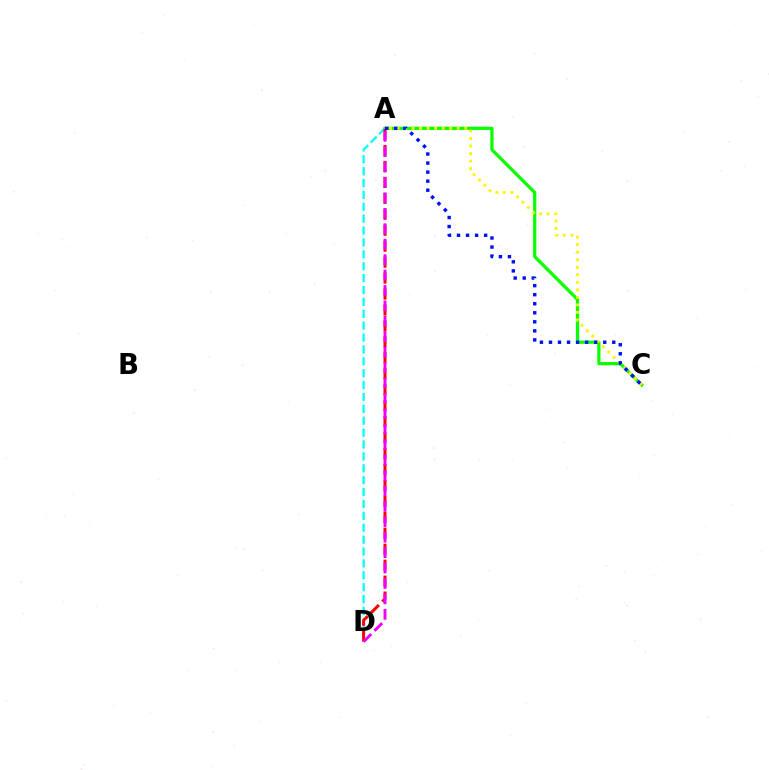{('A', 'D'): [{'color': '#00fff6', 'line_style': 'dashed', 'thickness': 1.61}, {'color': '#ff0000', 'line_style': 'dashed', 'thickness': 2.17}, {'color': '#ee00ff', 'line_style': 'dashed', 'thickness': 2.09}], ('A', 'C'): [{'color': '#08ff00', 'line_style': 'solid', 'thickness': 2.31}, {'color': '#fcf500', 'line_style': 'dotted', 'thickness': 2.04}, {'color': '#0010ff', 'line_style': 'dotted', 'thickness': 2.46}]}